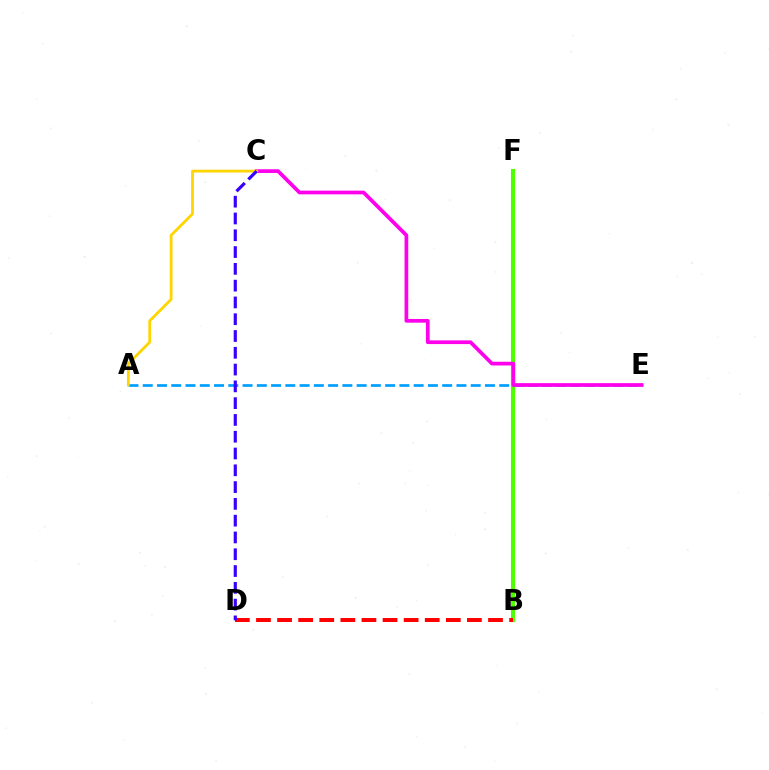{('B', 'F'): [{'color': '#00ff86', 'line_style': 'dashed', 'thickness': 2.15}, {'color': '#4fff00', 'line_style': 'solid', 'thickness': 2.96}], ('A', 'E'): [{'color': '#009eff', 'line_style': 'dashed', 'thickness': 1.94}], ('C', 'E'): [{'color': '#ff00ed', 'line_style': 'solid', 'thickness': 2.68}], ('A', 'C'): [{'color': '#ffd500', 'line_style': 'solid', 'thickness': 2.0}], ('B', 'D'): [{'color': '#ff0000', 'line_style': 'dashed', 'thickness': 2.87}], ('C', 'D'): [{'color': '#3700ff', 'line_style': 'dashed', 'thickness': 2.28}]}